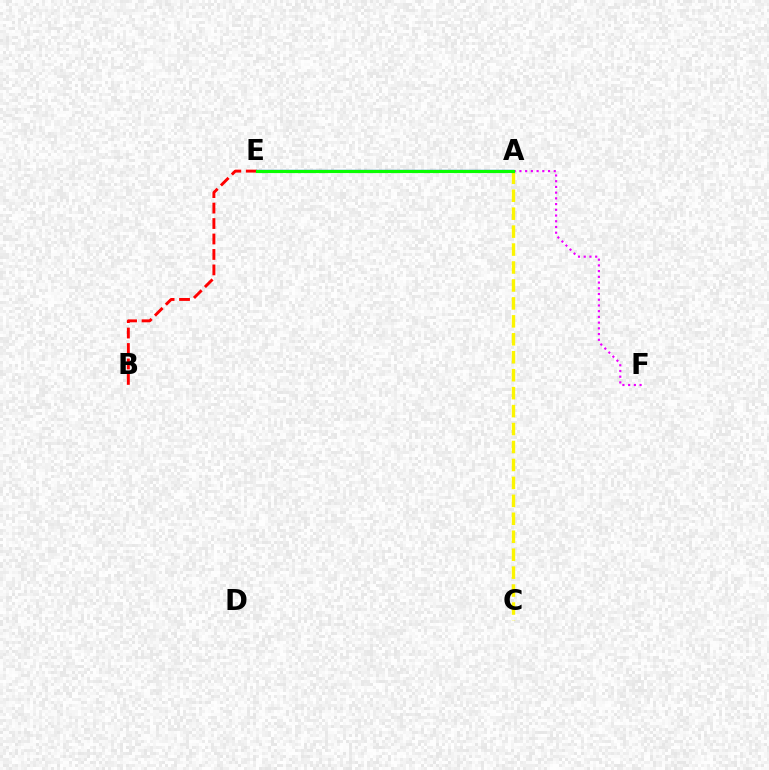{('A', 'E'): [{'color': '#00fff6', 'line_style': 'solid', 'thickness': 1.9}, {'color': '#0010ff', 'line_style': 'solid', 'thickness': 1.63}, {'color': '#08ff00', 'line_style': 'solid', 'thickness': 2.27}], ('A', 'C'): [{'color': '#fcf500', 'line_style': 'dashed', 'thickness': 2.44}], ('B', 'E'): [{'color': '#ff0000', 'line_style': 'dashed', 'thickness': 2.1}], ('A', 'F'): [{'color': '#ee00ff', 'line_style': 'dotted', 'thickness': 1.55}]}